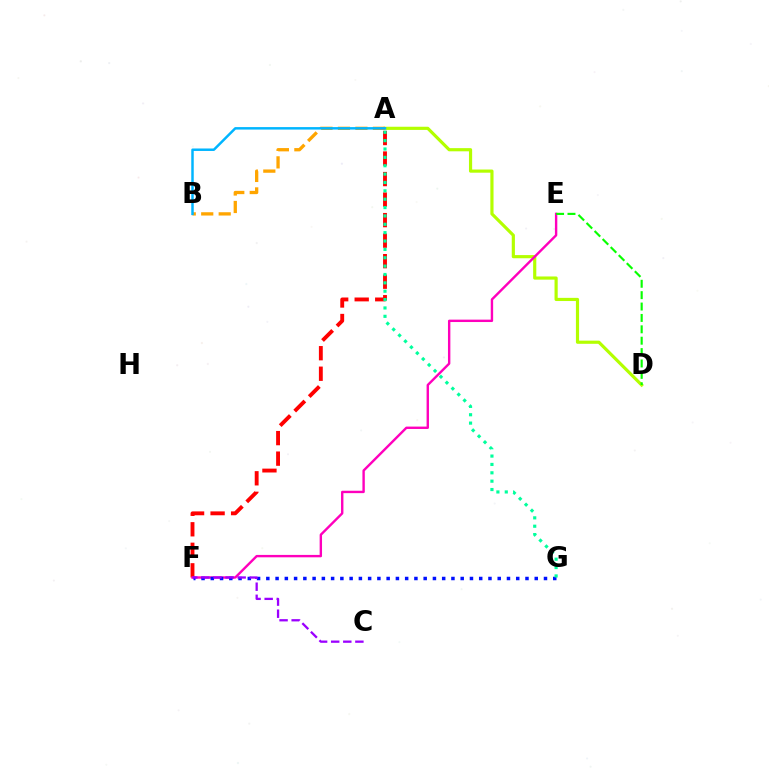{('A', 'F'): [{'color': '#ff0000', 'line_style': 'dashed', 'thickness': 2.79}], ('A', 'D'): [{'color': '#b3ff00', 'line_style': 'solid', 'thickness': 2.28}], ('E', 'F'): [{'color': '#ff00bd', 'line_style': 'solid', 'thickness': 1.72}], ('D', 'E'): [{'color': '#08ff00', 'line_style': 'dashed', 'thickness': 1.55}], ('F', 'G'): [{'color': '#0010ff', 'line_style': 'dotted', 'thickness': 2.51}], ('C', 'F'): [{'color': '#9b00ff', 'line_style': 'dashed', 'thickness': 1.64}], ('A', 'B'): [{'color': '#ffa500', 'line_style': 'dashed', 'thickness': 2.37}, {'color': '#00b5ff', 'line_style': 'solid', 'thickness': 1.78}], ('A', 'G'): [{'color': '#00ff9d', 'line_style': 'dotted', 'thickness': 2.27}]}